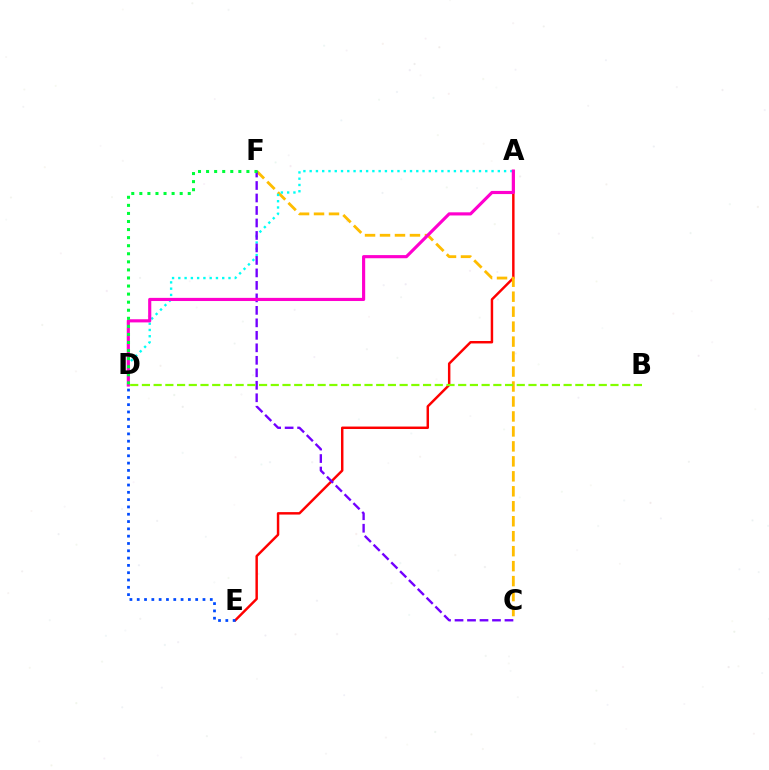{('A', 'E'): [{'color': '#ff0000', 'line_style': 'solid', 'thickness': 1.77}], ('C', 'F'): [{'color': '#ffbd00', 'line_style': 'dashed', 'thickness': 2.03}, {'color': '#7200ff', 'line_style': 'dashed', 'thickness': 1.7}], ('A', 'D'): [{'color': '#00fff6', 'line_style': 'dotted', 'thickness': 1.7}, {'color': '#ff00cf', 'line_style': 'solid', 'thickness': 2.26}], ('B', 'D'): [{'color': '#84ff00', 'line_style': 'dashed', 'thickness': 1.59}], ('D', 'E'): [{'color': '#004bff', 'line_style': 'dotted', 'thickness': 1.99}], ('D', 'F'): [{'color': '#00ff39', 'line_style': 'dotted', 'thickness': 2.19}]}